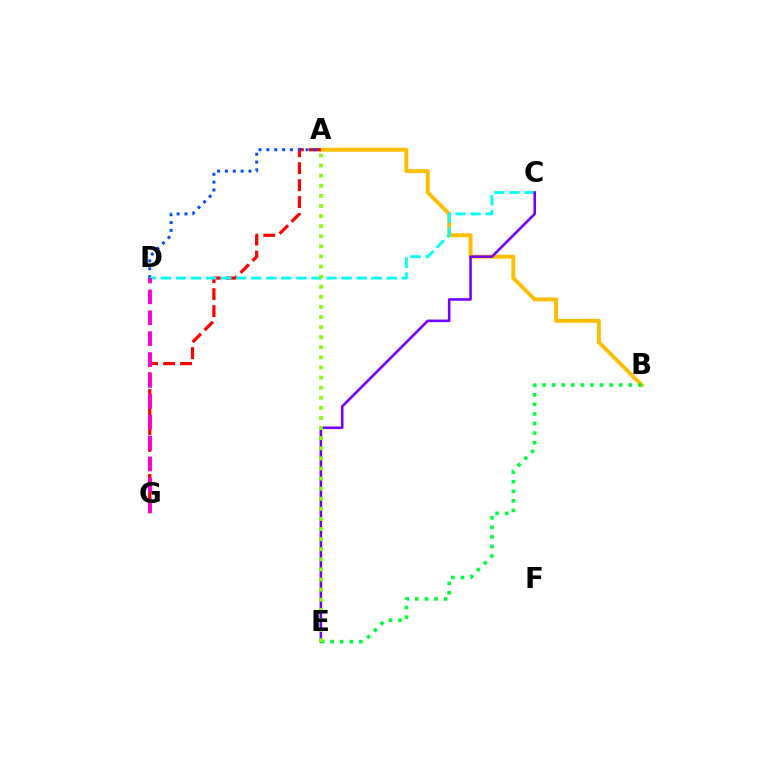{('A', 'B'): [{'color': '#ffbd00', 'line_style': 'solid', 'thickness': 2.81}], ('A', 'G'): [{'color': '#ff0000', 'line_style': 'dashed', 'thickness': 2.3}], ('A', 'D'): [{'color': '#004bff', 'line_style': 'dotted', 'thickness': 2.13}], ('C', 'D'): [{'color': '#00fff6', 'line_style': 'dashed', 'thickness': 2.04}], ('C', 'E'): [{'color': '#7200ff', 'line_style': 'solid', 'thickness': 1.84}], ('B', 'E'): [{'color': '#00ff39', 'line_style': 'dotted', 'thickness': 2.6}], ('D', 'G'): [{'color': '#ff00cf', 'line_style': 'dashed', 'thickness': 2.84}], ('A', 'E'): [{'color': '#84ff00', 'line_style': 'dotted', 'thickness': 2.74}]}